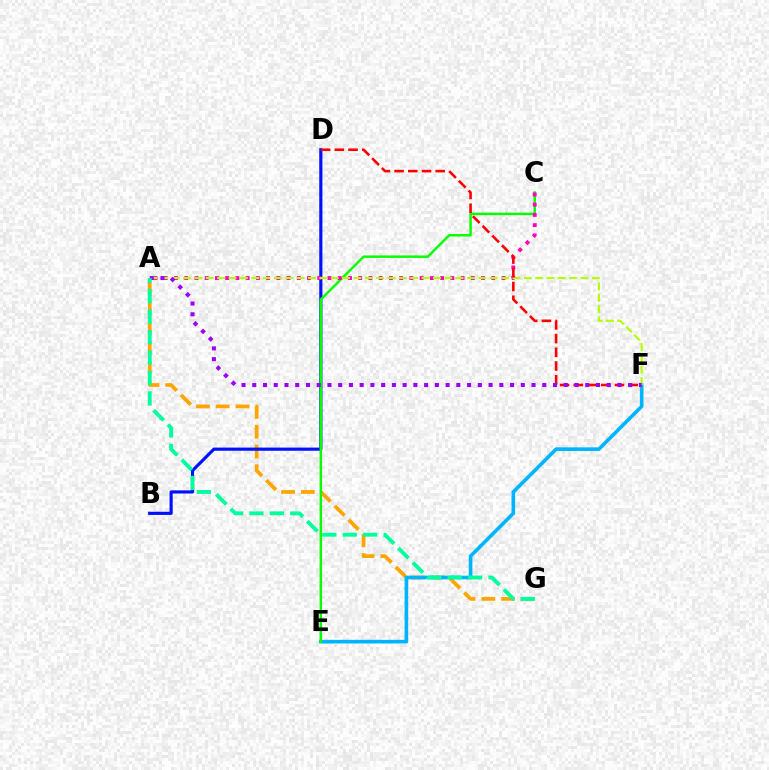{('A', 'G'): [{'color': '#ffa500', 'line_style': 'dashed', 'thickness': 2.69}, {'color': '#00ff9d', 'line_style': 'dashed', 'thickness': 2.78}], ('E', 'F'): [{'color': '#00b5ff', 'line_style': 'solid', 'thickness': 2.62}], ('B', 'D'): [{'color': '#0010ff', 'line_style': 'solid', 'thickness': 2.27}], ('C', 'E'): [{'color': '#08ff00', 'line_style': 'solid', 'thickness': 1.79}], ('A', 'C'): [{'color': '#ff00bd', 'line_style': 'dotted', 'thickness': 2.78}], ('A', 'F'): [{'color': '#b3ff00', 'line_style': 'dashed', 'thickness': 1.54}, {'color': '#9b00ff', 'line_style': 'dotted', 'thickness': 2.92}], ('D', 'F'): [{'color': '#ff0000', 'line_style': 'dashed', 'thickness': 1.86}]}